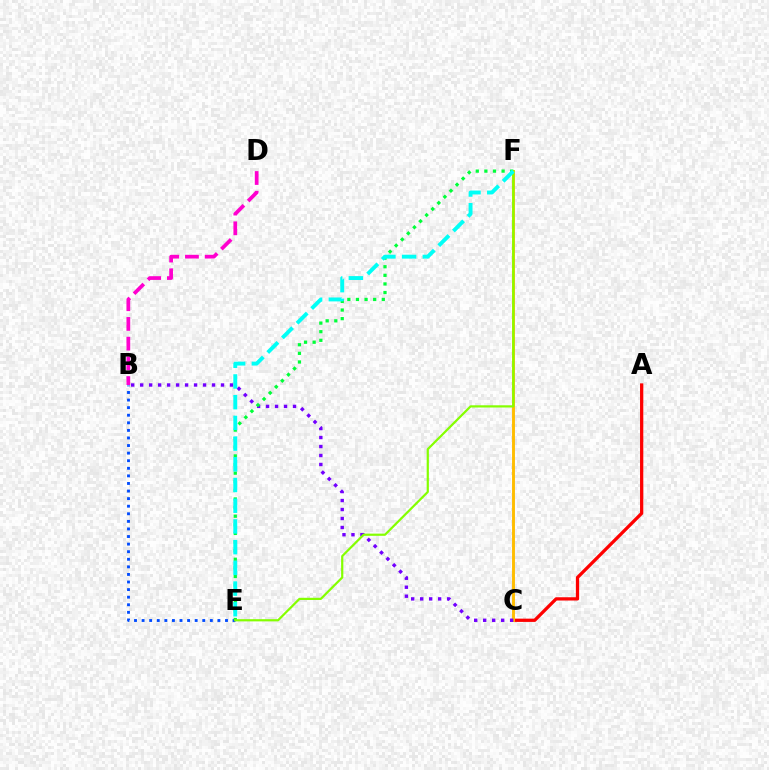{('B', 'E'): [{'color': '#004bff', 'line_style': 'dotted', 'thickness': 2.06}], ('A', 'C'): [{'color': '#ff0000', 'line_style': 'solid', 'thickness': 2.35}], ('C', 'F'): [{'color': '#ffbd00', 'line_style': 'solid', 'thickness': 2.1}], ('B', 'D'): [{'color': '#ff00cf', 'line_style': 'dashed', 'thickness': 2.68}], ('B', 'C'): [{'color': '#7200ff', 'line_style': 'dotted', 'thickness': 2.44}], ('E', 'F'): [{'color': '#00ff39', 'line_style': 'dotted', 'thickness': 2.34}, {'color': '#84ff00', 'line_style': 'solid', 'thickness': 1.59}, {'color': '#00fff6', 'line_style': 'dashed', 'thickness': 2.81}]}